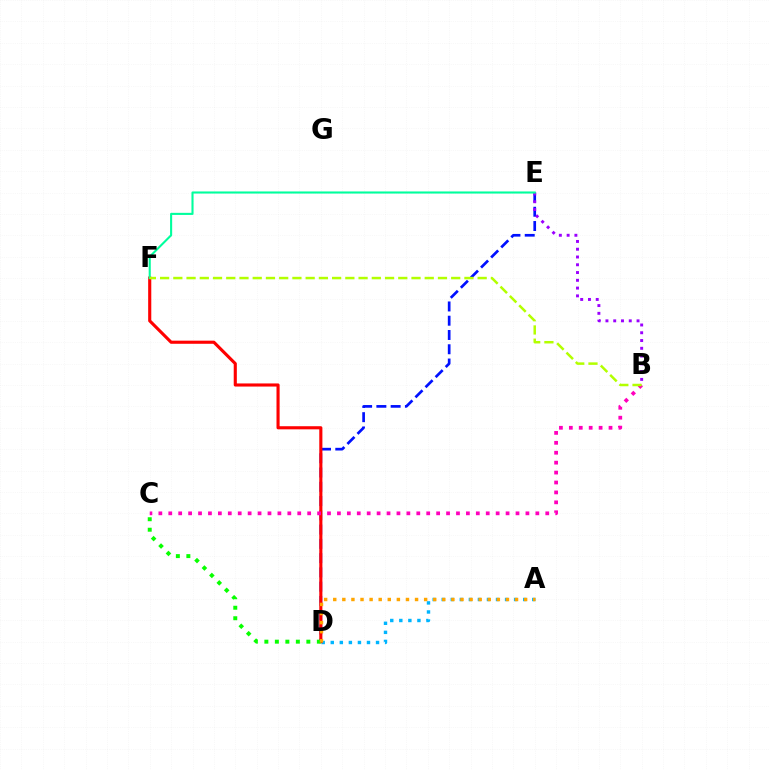{('D', 'E'): [{'color': '#0010ff', 'line_style': 'dashed', 'thickness': 1.94}], ('A', 'D'): [{'color': '#00b5ff', 'line_style': 'dotted', 'thickness': 2.46}, {'color': '#ffa500', 'line_style': 'dotted', 'thickness': 2.47}], ('D', 'F'): [{'color': '#ff0000', 'line_style': 'solid', 'thickness': 2.24}], ('C', 'D'): [{'color': '#08ff00', 'line_style': 'dotted', 'thickness': 2.85}], ('B', 'C'): [{'color': '#ff00bd', 'line_style': 'dotted', 'thickness': 2.7}], ('B', 'E'): [{'color': '#9b00ff', 'line_style': 'dotted', 'thickness': 2.11}], ('E', 'F'): [{'color': '#00ff9d', 'line_style': 'solid', 'thickness': 1.51}], ('B', 'F'): [{'color': '#b3ff00', 'line_style': 'dashed', 'thickness': 1.8}]}